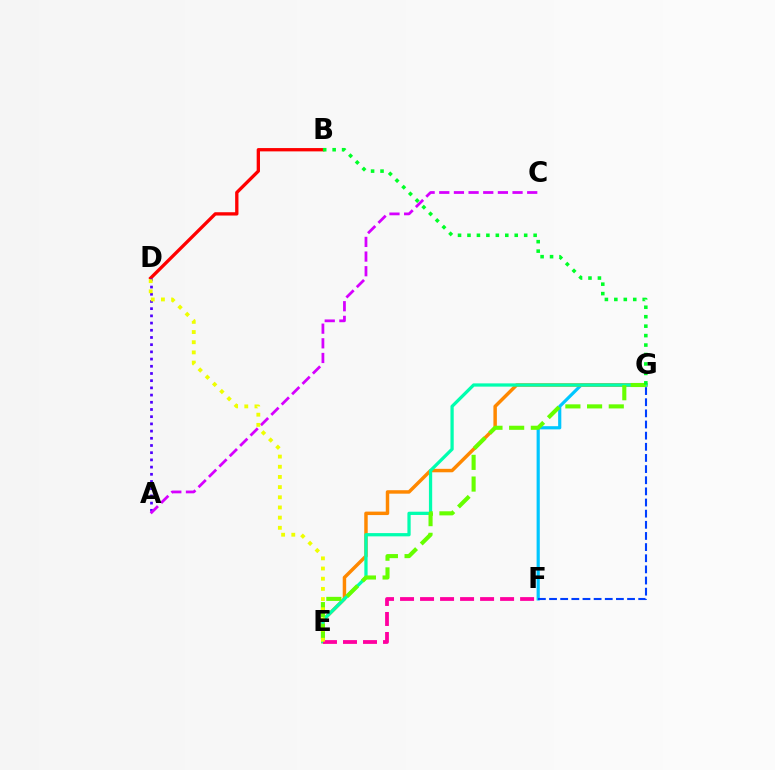{('F', 'G'): [{'color': '#00c7ff', 'line_style': 'solid', 'thickness': 2.29}, {'color': '#003fff', 'line_style': 'dashed', 'thickness': 1.51}], ('E', 'G'): [{'color': '#ff8800', 'line_style': 'solid', 'thickness': 2.49}, {'color': '#00ffaf', 'line_style': 'solid', 'thickness': 2.34}, {'color': '#66ff00', 'line_style': 'dashed', 'thickness': 2.95}], ('B', 'D'): [{'color': '#ff0000', 'line_style': 'solid', 'thickness': 2.38}], ('A', 'D'): [{'color': '#4f00ff', 'line_style': 'dotted', 'thickness': 1.96}], ('A', 'C'): [{'color': '#d600ff', 'line_style': 'dashed', 'thickness': 1.99}], ('E', 'F'): [{'color': '#ff00a0', 'line_style': 'dashed', 'thickness': 2.72}], ('B', 'G'): [{'color': '#00ff27', 'line_style': 'dotted', 'thickness': 2.57}], ('D', 'E'): [{'color': '#eeff00', 'line_style': 'dotted', 'thickness': 2.76}]}